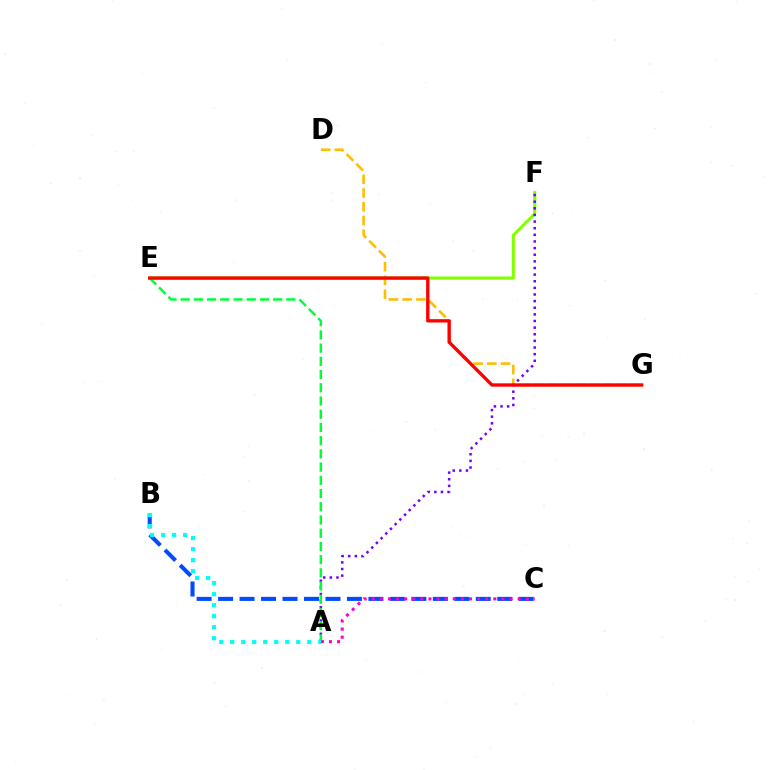{('D', 'G'): [{'color': '#ffbd00', 'line_style': 'dashed', 'thickness': 1.87}], ('E', 'F'): [{'color': '#84ff00', 'line_style': 'solid', 'thickness': 2.23}], ('A', 'F'): [{'color': '#7200ff', 'line_style': 'dotted', 'thickness': 1.8}], ('B', 'C'): [{'color': '#004bff', 'line_style': 'dashed', 'thickness': 2.92}], ('A', 'E'): [{'color': '#00ff39', 'line_style': 'dashed', 'thickness': 1.8}], ('E', 'G'): [{'color': '#ff0000', 'line_style': 'solid', 'thickness': 2.41}], ('A', 'C'): [{'color': '#ff00cf', 'line_style': 'dotted', 'thickness': 2.2}], ('A', 'B'): [{'color': '#00fff6', 'line_style': 'dotted', 'thickness': 2.99}]}